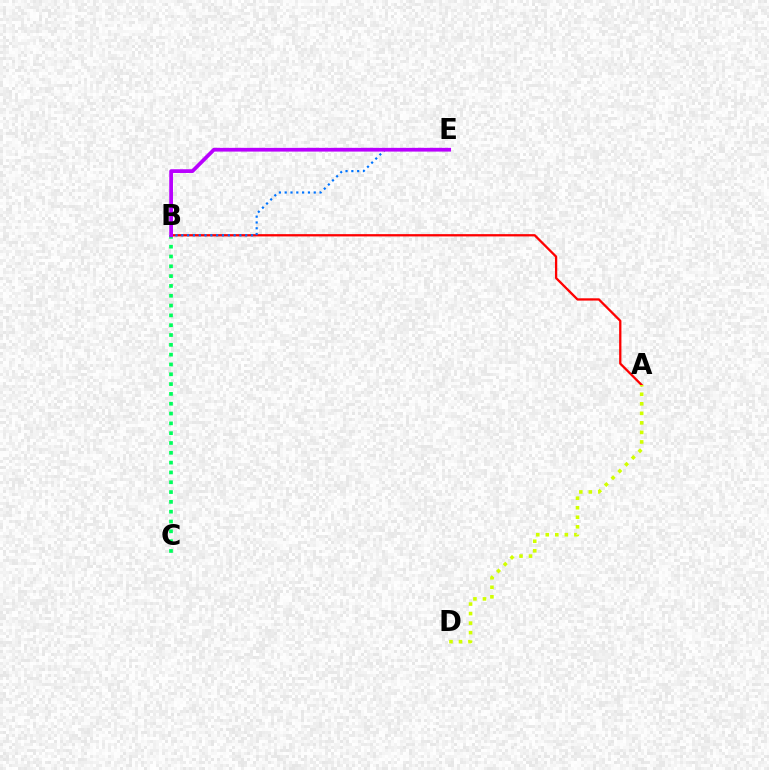{('A', 'B'): [{'color': '#ff0000', 'line_style': 'solid', 'thickness': 1.65}], ('B', 'E'): [{'color': '#0074ff', 'line_style': 'dotted', 'thickness': 1.58}, {'color': '#b900ff', 'line_style': 'solid', 'thickness': 2.69}], ('B', 'C'): [{'color': '#00ff5c', 'line_style': 'dotted', 'thickness': 2.67}], ('A', 'D'): [{'color': '#d1ff00', 'line_style': 'dotted', 'thickness': 2.59}]}